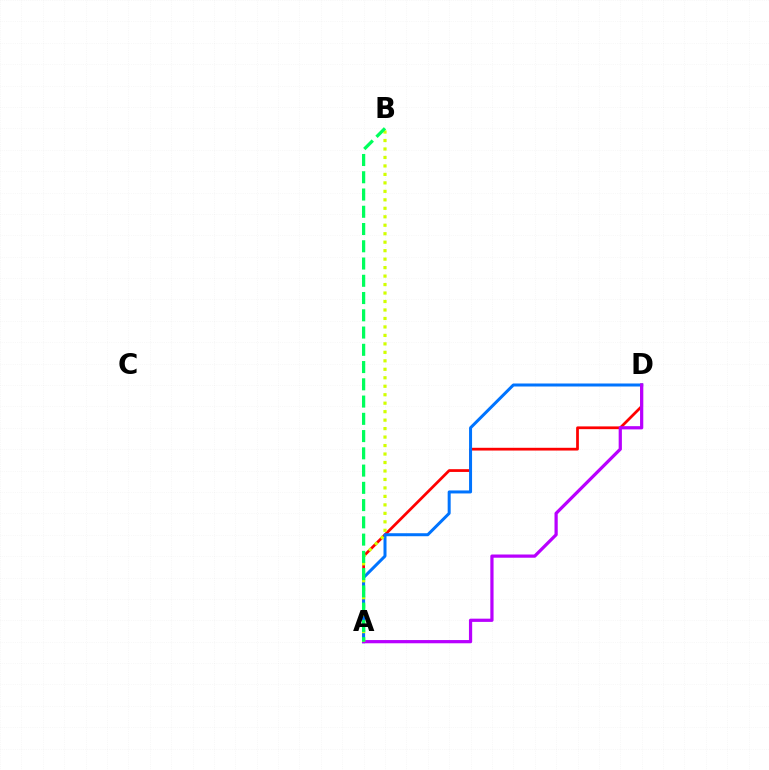{('A', 'D'): [{'color': '#ff0000', 'line_style': 'solid', 'thickness': 1.98}, {'color': '#0074ff', 'line_style': 'solid', 'thickness': 2.17}, {'color': '#b900ff', 'line_style': 'solid', 'thickness': 2.32}], ('A', 'B'): [{'color': '#d1ff00', 'line_style': 'dotted', 'thickness': 2.3}, {'color': '#00ff5c', 'line_style': 'dashed', 'thickness': 2.34}]}